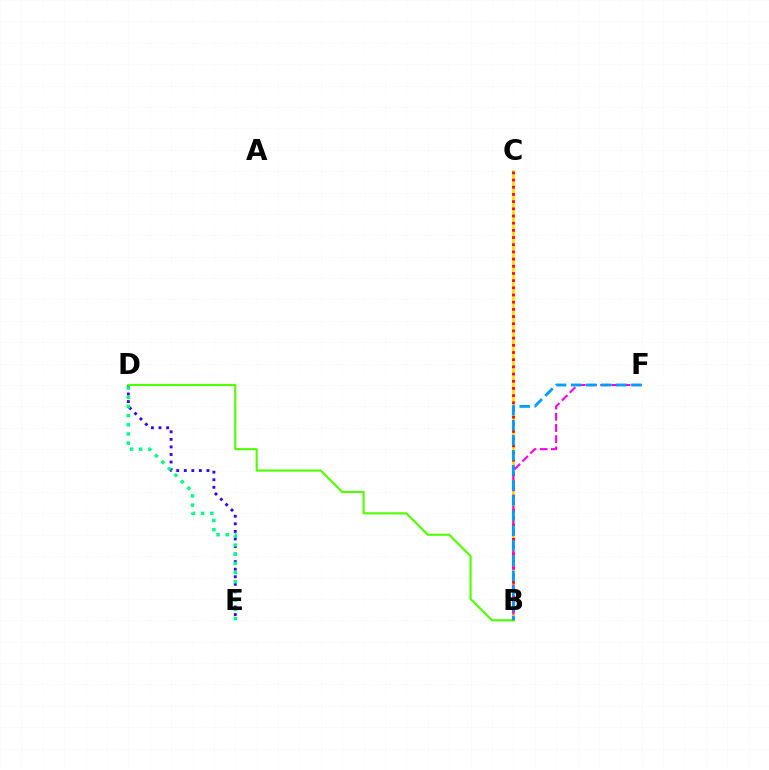{('D', 'E'): [{'color': '#3700ff', 'line_style': 'dotted', 'thickness': 2.05}, {'color': '#00ff86', 'line_style': 'dotted', 'thickness': 2.5}], ('B', 'C'): [{'color': '#ffd500', 'line_style': 'solid', 'thickness': 1.86}, {'color': '#ff0000', 'line_style': 'dotted', 'thickness': 1.95}], ('B', 'F'): [{'color': '#ff00ed', 'line_style': 'dashed', 'thickness': 1.52}, {'color': '#009eff', 'line_style': 'dashed', 'thickness': 2.05}], ('B', 'D'): [{'color': '#4fff00', 'line_style': 'solid', 'thickness': 1.52}]}